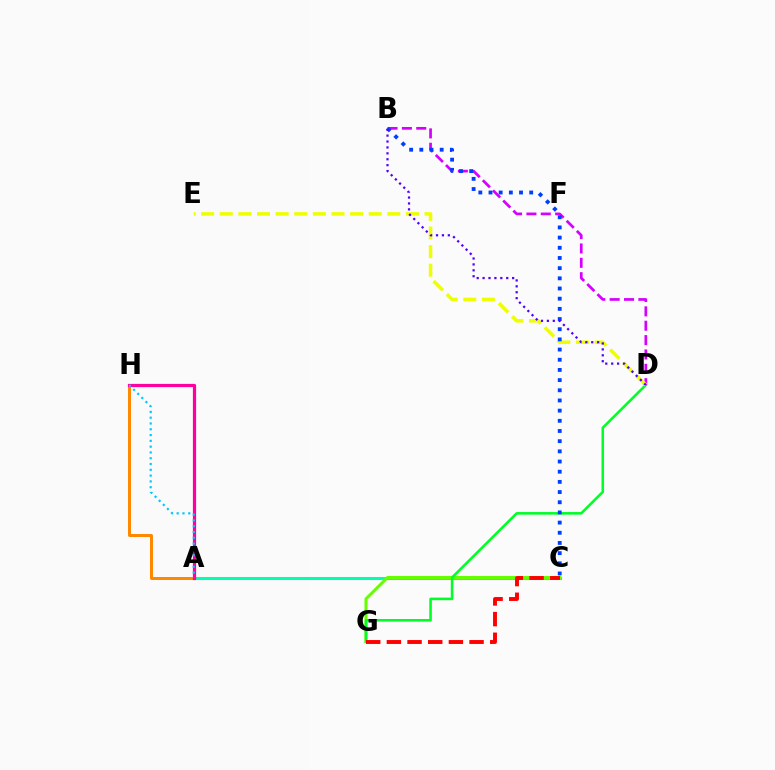{('A', 'C'): [{'color': '#00ffaf', 'line_style': 'solid', 'thickness': 2.19}], ('C', 'G'): [{'color': '#66ff00', 'line_style': 'solid', 'thickness': 2.17}, {'color': '#ff0000', 'line_style': 'dashed', 'thickness': 2.81}], ('D', 'G'): [{'color': '#00ff27', 'line_style': 'solid', 'thickness': 1.85}], ('B', 'D'): [{'color': '#d600ff', 'line_style': 'dashed', 'thickness': 1.95}, {'color': '#4f00ff', 'line_style': 'dotted', 'thickness': 1.6}], ('D', 'E'): [{'color': '#eeff00', 'line_style': 'dashed', 'thickness': 2.53}], ('B', 'C'): [{'color': '#003fff', 'line_style': 'dotted', 'thickness': 2.77}], ('A', 'H'): [{'color': '#ff8800', 'line_style': 'solid', 'thickness': 2.15}, {'color': '#ff00a0', 'line_style': 'solid', 'thickness': 2.32}, {'color': '#00c7ff', 'line_style': 'dotted', 'thickness': 1.57}]}